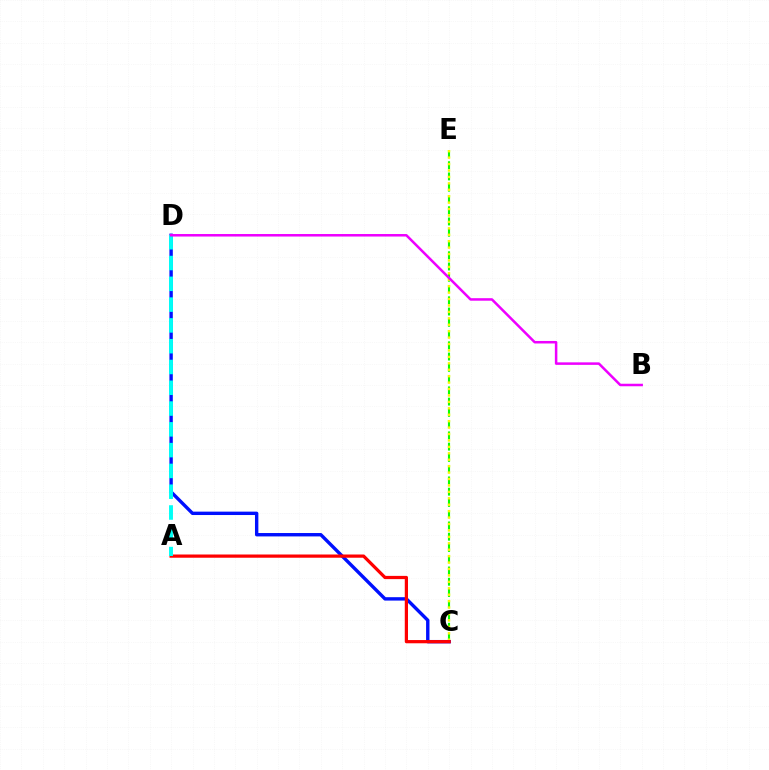{('C', 'E'): [{'color': '#08ff00', 'line_style': 'dashed', 'thickness': 1.53}, {'color': '#fcf500', 'line_style': 'dotted', 'thickness': 1.75}], ('C', 'D'): [{'color': '#0010ff', 'line_style': 'solid', 'thickness': 2.44}], ('A', 'C'): [{'color': '#ff0000', 'line_style': 'solid', 'thickness': 2.33}], ('A', 'D'): [{'color': '#00fff6', 'line_style': 'dashed', 'thickness': 2.82}], ('B', 'D'): [{'color': '#ee00ff', 'line_style': 'solid', 'thickness': 1.81}]}